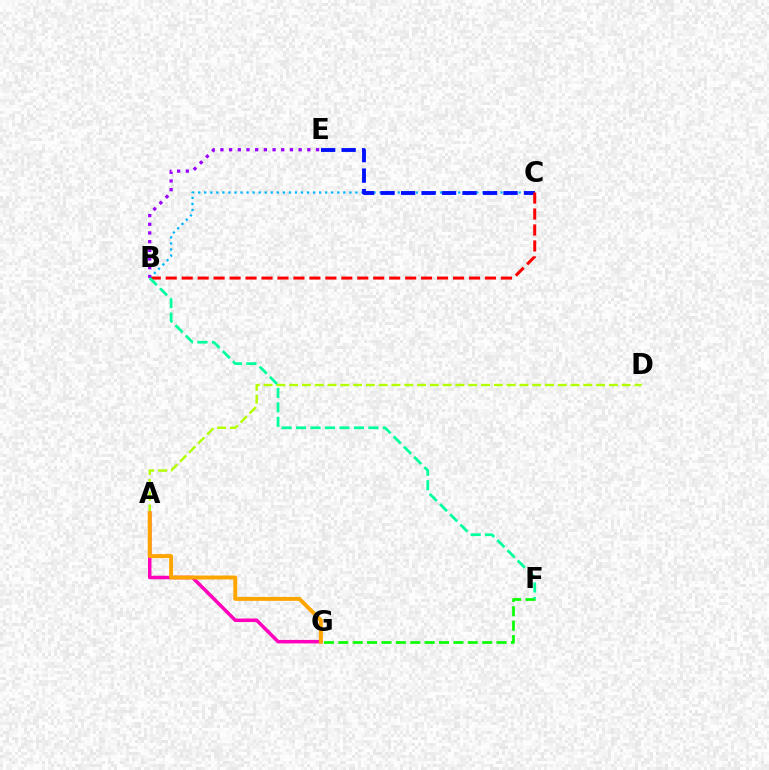{('B', 'C'): [{'color': '#00b5ff', 'line_style': 'dotted', 'thickness': 1.64}, {'color': '#ff0000', 'line_style': 'dashed', 'thickness': 2.17}], ('A', 'D'): [{'color': '#b3ff00', 'line_style': 'dashed', 'thickness': 1.74}], ('C', 'E'): [{'color': '#0010ff', 'line_style': 'dashed', 'thickness': 2.78}], ('A', 'G'): [{'color': '#ff00bd', 'line_style': 'solid', 'thickness': 2.52}, {'color': '#ffa500', 'line_style': 'solid', 'thickness': 2.85}], ('B', 'E'): [{'color': '#9b00ff', 'line_style': 'dotted', 'thickness': 2.36}], ('F', 'G'): [{'color': '#08ff00', 'line_style': 'dashed', 'thickness': 1.95}], ('B', 'F'): [{'color': '#00ff9d', 'line_style': 'dashed', 'thickness': 1.96}]}